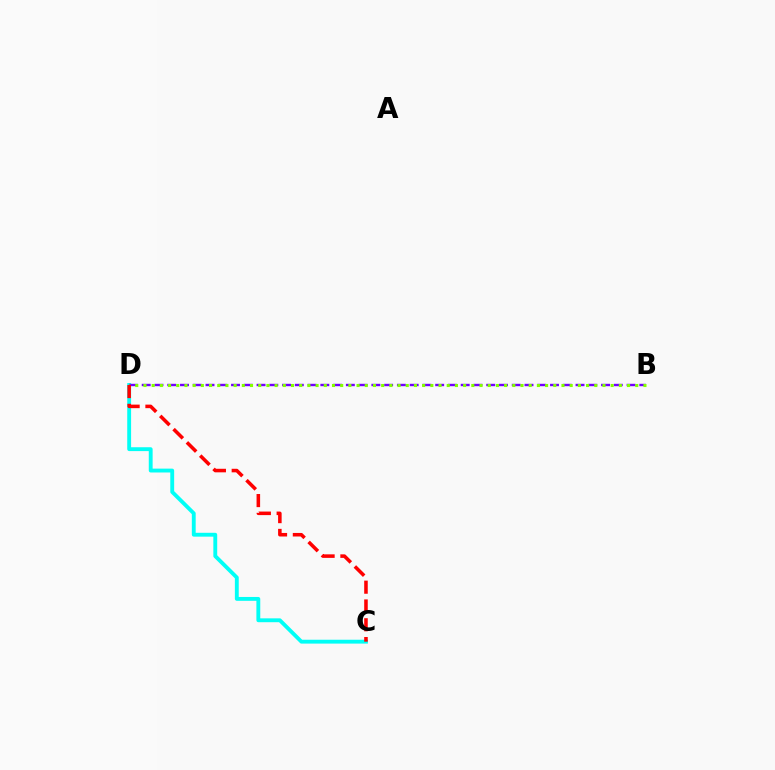{('C', 'D'): [{'color': '#00fff6', 'line_style': 'solid', 'thickness': 2.78}, {'color': '#ff0000', 'line_style': 'dashed', 'thickness': 2.55}], ('B', 'D'): [{'color': '#7200ff', 'line_style': 'dashed', 'thickness': 1.73}, {'color': '#84ff00', 'line_style': 'dotted', 'thickness': 2.23}]}